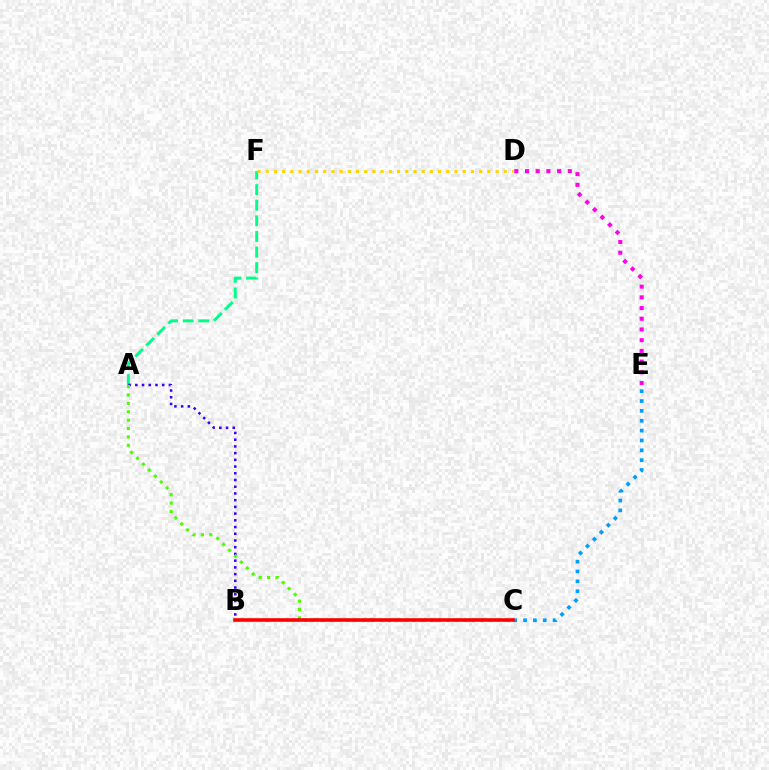{('A', 'F'): [{'color': '#00ff86', 'line_style': 'dashed', 'thickness': 2.12}], ('C', 'E'): [{'color': '#009eff', 'line_style': 'dotted', 'thickness': 2.68}], ('A', 'B'): [{'color': '#3700ff', 'line_style': 'dotted', 'thickness': 1.83}], ('A', 'C'): [{'color': '#4fff00', 'line_style': 'dotted', 'thickness': 2.28}], ('B', 'C'): [{'color': '#ff0000', 'line_style': 'solid', 'thickness': 2.59}], ('D', 'F'): [{'color': '#ffd500', 'line_style': 'dotted', 'thickness': 2.23}], ('D', 'E'): [{'color': '#ff00ed', 'line_style': 'dotted', 'thickness': 2.91}]}